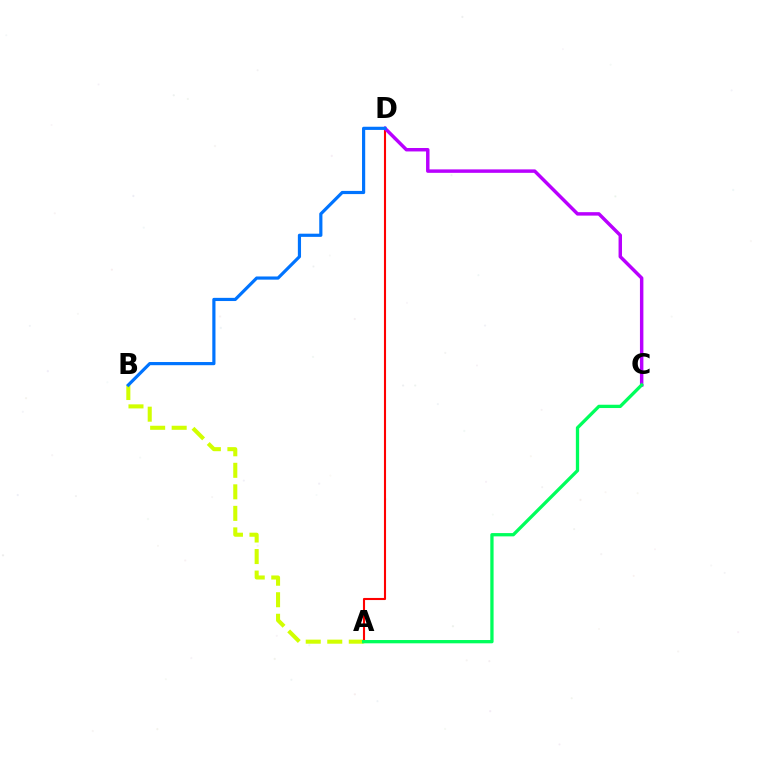{('A', 'B'): [{'color': '#d1ff00', 'line_style': 'dashed', 'thickness': 2.92}], ('A', 'D'): [{'color': '#ff0000', 'line_style': 'solid', 'thickness': 1.51}], ('C', 'D'): [{'color': '#b900ff', 'line_style': 'solid', 'thickness': 2.48}], ('A', 'C'): [{'color': '#00ff5c', 'line_style': 'solid', 'thickness': 2.37}], ('B', 'D'): [{'color': '#0074ff', 'line_style': 'solid', 'thickness': 2.29}]}